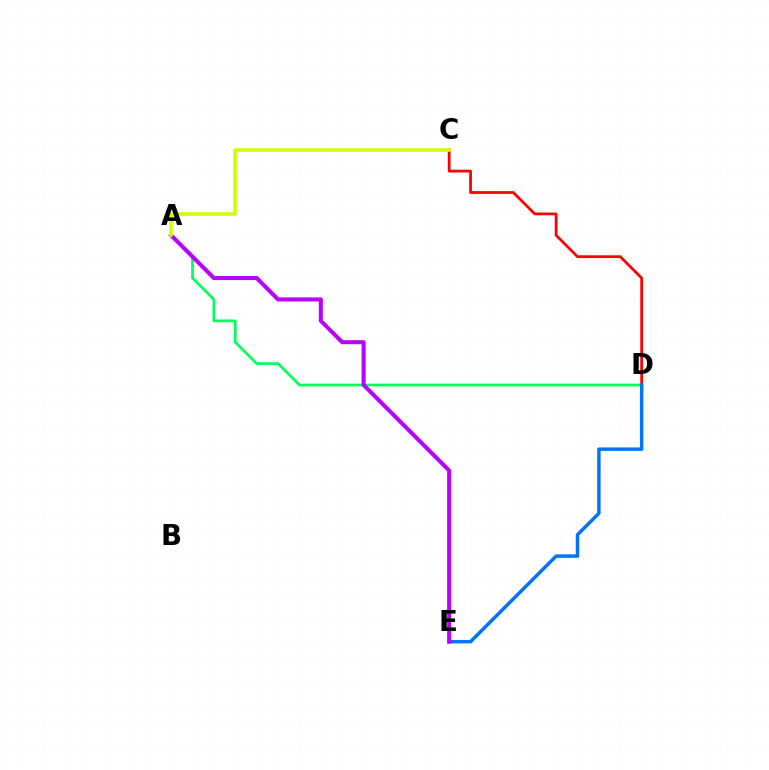{('A', 'D'): [{'color': '#00ff5c', 'line_style': 'solid', 'thickness': 1.93}], ('C', 'D'): [{'color': '#ff0000', 'line_style': 'solid', 'thickness': 1.99}], ('D', 'E'): [{'color': '#0074ff', 'line_style': 'solid', 'thickness': 2.5}], ('A', 'E'): [{'color': '#b900ff', 'line_style': 'solid', 'thickness': 2.91}], ('A', 'C'): [{'color': '#d1ff00', 'line_style': 'solid', 'thickness': 2.57}]}